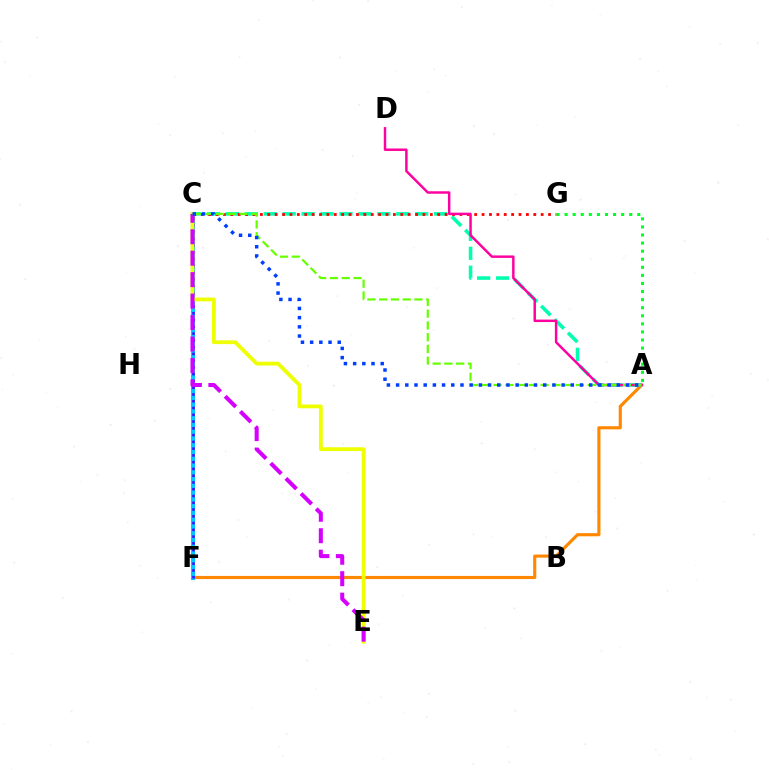{('A', 'F'): [{'color': '#ff8800', 'line_style': 'solid', 'thickness': 2.25}], ('C', 'F'): [{'color': '#00c7ff', 'line_style': 'solid', 'thickness': 2.92}, {'color': '#4f00ff', 'line_style': 'dotted', 'thickness': 1.84}], ('A', 'C'): [{'color': '#00ffaf', 'line_style': 'dashed', 'thickness': 2.57}, {'color': '#66ff00', 'line_style': 'dashed', 'thickness': 1.6}, {'color': '#003fff', 'line_style': 'dotted', 'thickness': 2.5}], ('C', 'G'): [{'color': '#ff0000', 'line_style': 'dotted', 'thickness': 2.01}], ('A', 'D'): [{'color': '#ff00a0', 'line_style': 'solid', 'thickness': 1.77}], ('C', 'E'): [{'color': '#eeff00', 'line_style': 'solid', 'thickness': 2.73}, {'color': '#d600ff', 'line_style': 'dashed', 'thickness': 2.91}], ('A', 'G'): [{'color': '#00ff27', 'line_style': 'dotted', 'thickness': 2.19}]}